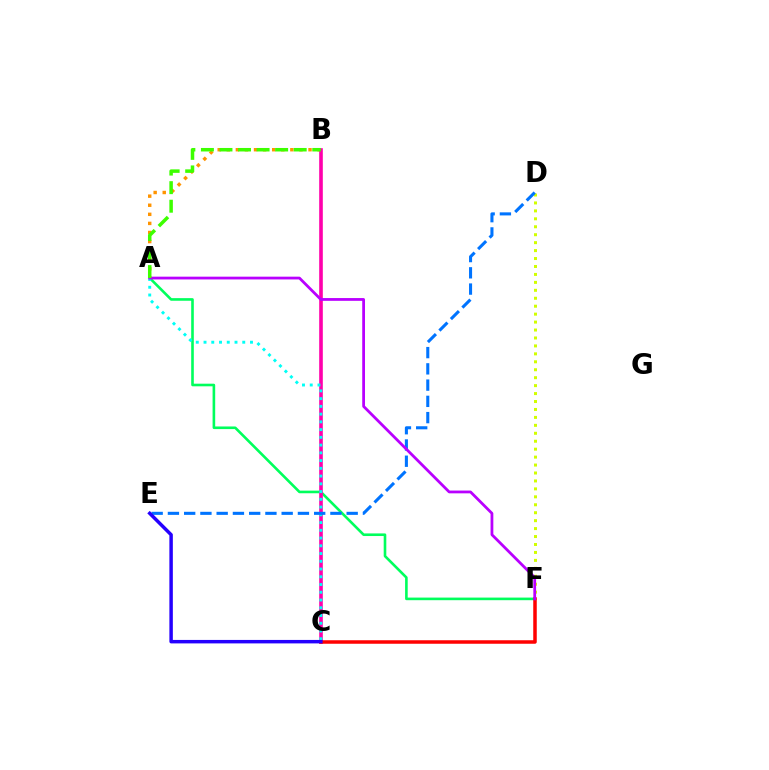{('A', 'F'): [{'color': '#00ff5c', 'line_style': 'solid', 'thickness': 1.88}, {'color': '#b900ff', 'line_style': 'solid', 'thickness': 2.0}], ('A', 'B'): [{'color': '#ff9400', 'line_style': 'dotted', 'thickness': 2.47}, {'color': '#3dff00', 'line_style': 'dashed', 'thickness': 2.52}], ('B', 'C'): [{'color': '#ff00ac', 'line_style': 'solid', 'thickness': 2.61}], ('D', 'F'): [{'color': '#d1ff00', 'line_style': 'dotted', 'thickness': 2.16}], ('A', 'C'): [{'color': '#00fff6', 'line_style': 'dotted', 'thickness': 2.1}], ('C', 'F'): [{'color': '#ff0000', 'line_style': 'solid', 'thickness': 2.52}], ('D', 'E'): [{'color': '#0074ff', 'line_style': 'dashed', 'thickness': 2.21}], ('C', 'E'): [{'color': '#2500ff', 'line_style': 'solid', 'thickness': 2.5}]}